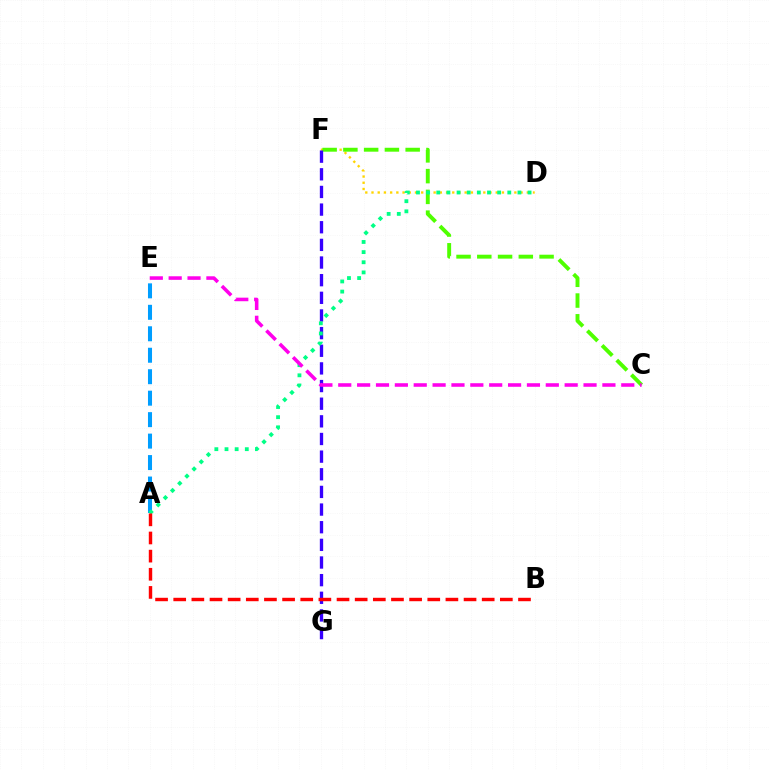{('A', 'E'): [{'color': '#009eff', 'line_style': 'dashed', 'thickness': 2.92}], ('D', 'F'): [{'color': '#ffd500', 'line_style': 'dotted', 'thickness': 1.69}], ('C', 'F'): [{'color': '#4fff00', 'line_style': 'dashed', 'thickness': 2.82}], ('F', 'G'): [{'color': '#3700ff', 'line_style': 'dashed', 'thickness': 2.4}], ('A', 'D'): [{'color': '#00ff86', 'line_style': 'dotted', 'thickness': 2.76}], ('A', 'B'): [{'color': '#ff0000', 'line_style': 'dashed', 'thickness': 2.47}], ('C', 'E'): [{'color': '#ff00ed', 'line_style': 'dashed', 'thickness': 2.56}]}